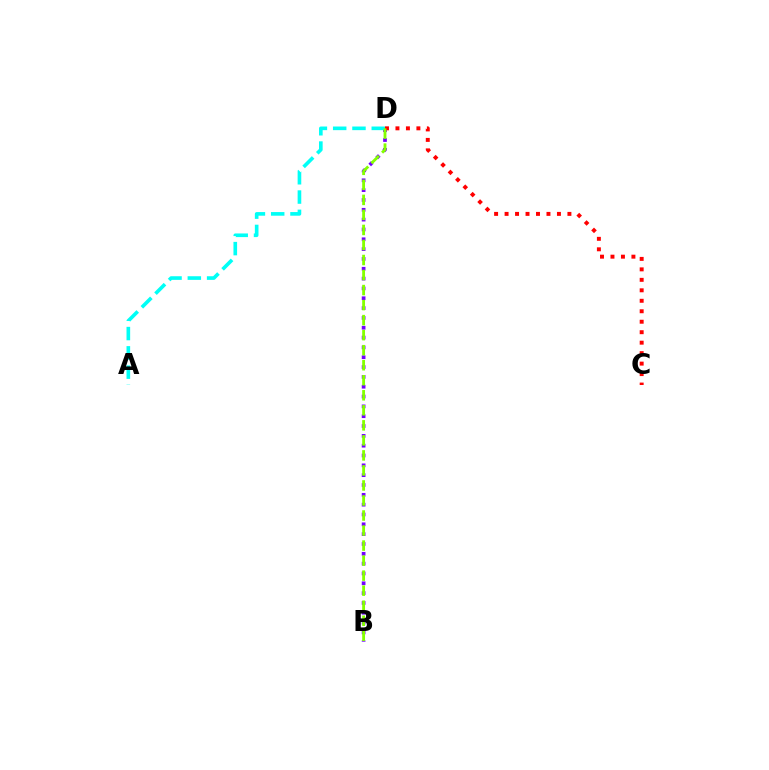{('B', 'D'): [{'color': '#7200ff', 'line_style': 'dotted', 'thickness': 2.67}, {'color': '#84ff00', 'line_style': 'dashed', 'thickness': 2.04}], ('A', 'D'): [{'color': '#00fff6', 'line_style': 'dashed', 'thickness': 2.62}], ('C', 'D'): [{'color': '#ff0000', 'line_style': 'dotted', 'thickness': 2.85}]}